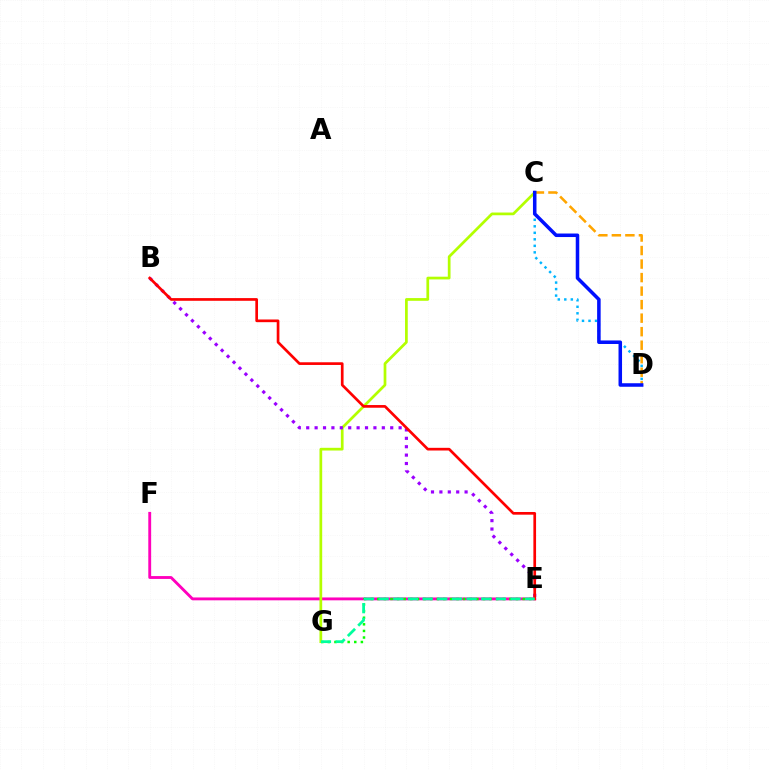{('C', 'D'): [{'color': '#ffa500', 'line_style': 'dashed', 'thickness': 1.84}, {'color': '#00b5ff', 'line_style': 'dotted', 'thickness': 1.77}, {'color': '#0010ff', 'line_style': 'solid', 'thickness': 2.54}], ('E', 'F'): [{'color': '#ff00bd', 'line_style': 'solid', 'thickness': 2.06}], ('E', 'G'): [{'color': '#08ff00', 'line_style': 'dotted', 'thickness': 1.79}, {'color': '#00ff9d', 'line_style': 'dashed', 'thickness': 1.99}], ('C', 'G'): [{'color': '#b3ff00', 'line_style': 'solid', 'thickness': 1.96}], ('B', 'E'): [{'color': '#9b00ff', 'line_style': 'dotted', 'thickness': 2.28}, {'color': '#ff0000', 'line_style': 'solid', 'thickness': 1.93}]}